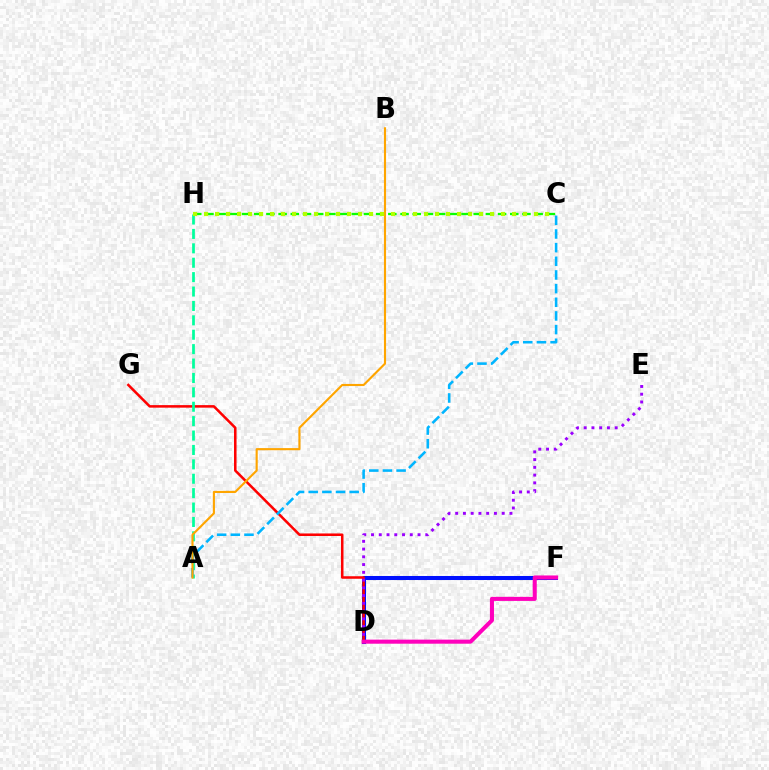{('D', 'F'): [{'color': '#0010ff', 'line_style': 'solid', 'thickness': 2.9}, {'color': '#ff00bd', 'line_style': 'solid', 'thickness': 2.92}], ('C', 'H'): [{'color': '#08ff00', 'line_style': 'dashed', 'thickness': 1.66}, {'color': '#b3ff00', 'line_style': 'dotted', 'thickness': 2.99}], ('D', 'G'): [{'color': '#ff0000', 'line_style': 'solid', 'thickness': 1.82}], ('D', 'E'): [{'color': '#9b00ff', 'line_style': 'dotted', 'thickness': 2.11}], ('A', 'H'): [{'color': '#00ff9d', 'line_style': 'dashed', 'thickness': 1.96}], ('A', 'C'): [{'color': '#00b5ff', 'line_style': 'dashed', 'thickness': 1.86}], ('A', 'B'): [{'color': '#ffa500', 'line_style': 'solid', 'thickness': 1.53}]}